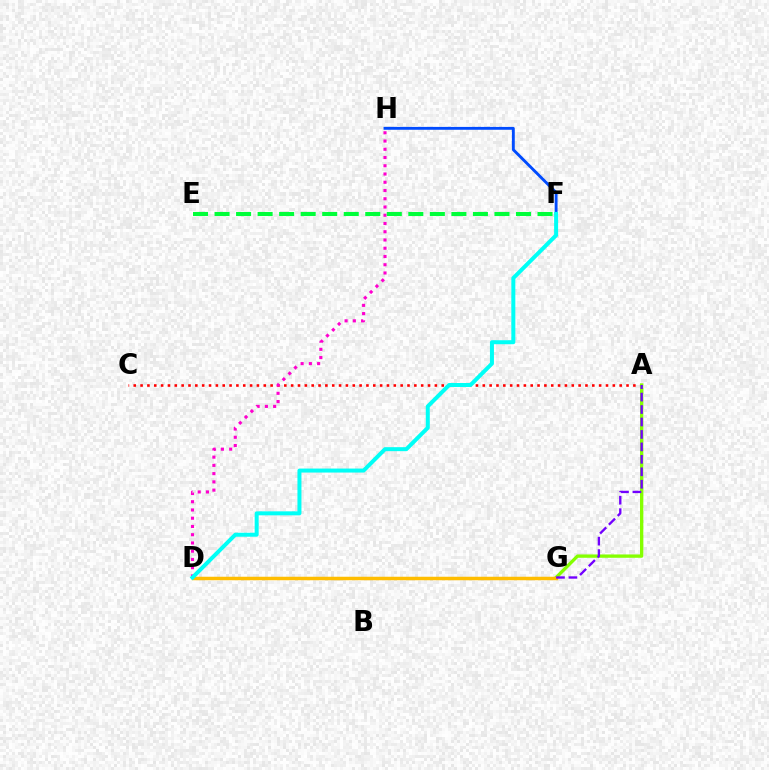{('A', 'C'): [{'color': '#ff0000', 'line_style': 'dotted', 'thickness': 1.86}], ('A', 'G'): [{'color': '#84ff00', 'line_style': 'solid', 'thickness': 2.39}, {'color': '#7200ff', 'line_style': 'dashed', 'thickness': 1.69}], ('D', 'G'): [{'color': '#ffbd00', 'line_style': 'solid', 'thickness': 2.52}], ('F', 'H'): [{'color': '#004bff', 'line_style': 'solid', 'thickness': 2.07}], ('D', 'H'): [{'color': '#ff00cf', 'line_style': 'dotted', 'thickness': 2.24}], ('D', 'F'): [{'color': '#00fff6', 'line_style': 'solid', 'thickness': 2.87}], ('E', 'F'): [{'color': '#00ff39', 'line_style': 'dashed', 'thickness': 2.92}]}